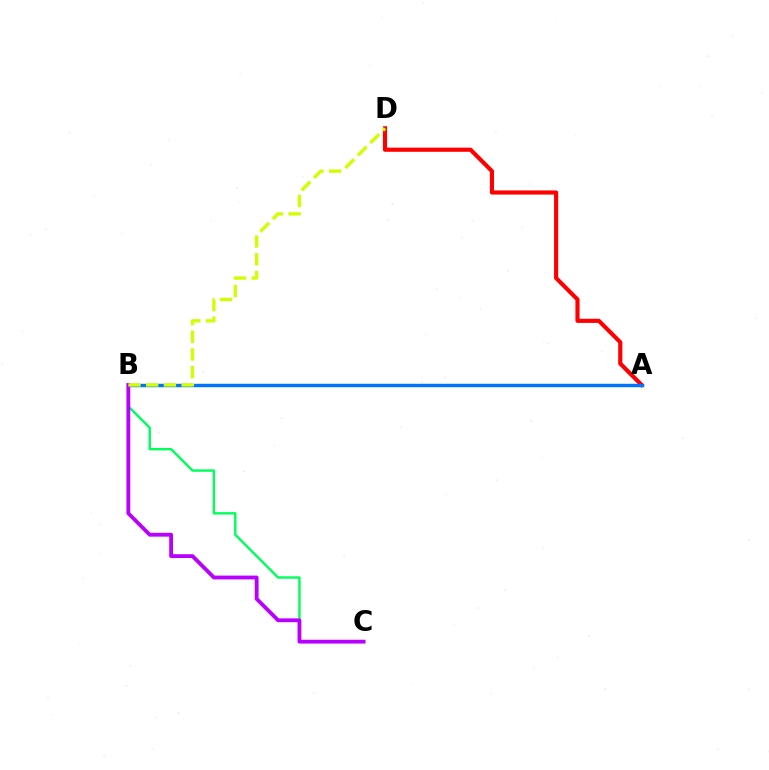{('B', 'C'): [{'color': '#00ff5c', 'line_style': 'solid', 'thickness': 1.74}, {'color': '#b900ff', 'line_style': 'solid', 'thickness': 2.75}], ('A', 'D'): [{'color': '#ff0000', 'line_style': 'solid', 'thickness': 2.97}], ('A', 'B'): [{'color': '#0074ff', 'line_style': 'solid', 'thickness': 2.45}], ('B', 'D'): [{'color': '#d1ff00', 'line_style': 'dashed', 'thickness': 2.41}]}